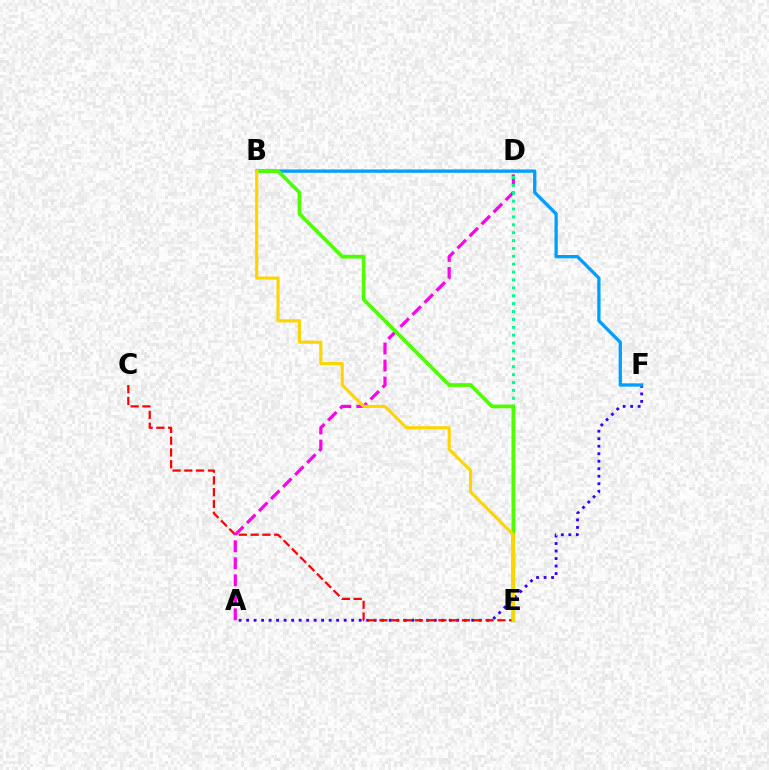{('A', 'F'): [{'color': '#3700ff', 'line_style': 'dotted', 'thickness': 2.04}], ('C', 'E'): [{'color': '#ff0000', 'line_style': 'dashed', 'thickness': 1.6}], ('B', 'F'): [{'color': '#009eff', 'line_style': 'solid', 'thickness': 2.38}], ('A', 'D'): [{'color': '#ff00ed', 'line_style': 'dashed', 'thickness': 2.31}], ('D', 'E'): [{'color': '#00ff86', 'line_style': 'dotted', 'thickness': 2.14}], ('B', 'E'): [{'color': '#4fff00', 'line_style': 'solid', 'thickness': 2.68}, {'color': '#ffd500', 'line_style': 'solid', 'thickness': 2.25}]}